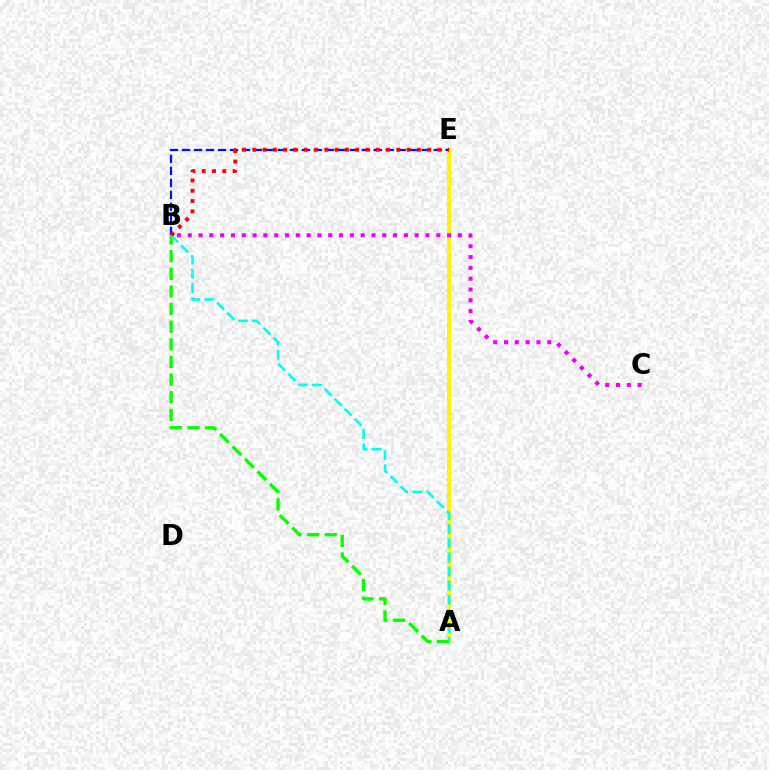{('A', 'E'): [{'color': '#fcf500', 'line_style': 'solid', 'thickness': 2.89}], ('B', 'C'): [{'color': '#ee00ff', 'line_style': 'dotted', 'thickness': 2.94}], ('B', 'E'): [{'color': '#0010ff', 'line_style': 'dashed', 'thickness': 1.63}, {'color': '#ff0000', 'line_style': 'dotted', 'thickness': 2.79}], ('A', 'B'): [{'color': '#08ff00', 'line_style': 'dashed', 'thickness': 2.4}, {'color': '#00fff6', 'line_style': 'dashed', 'thickness': 1.92}]}